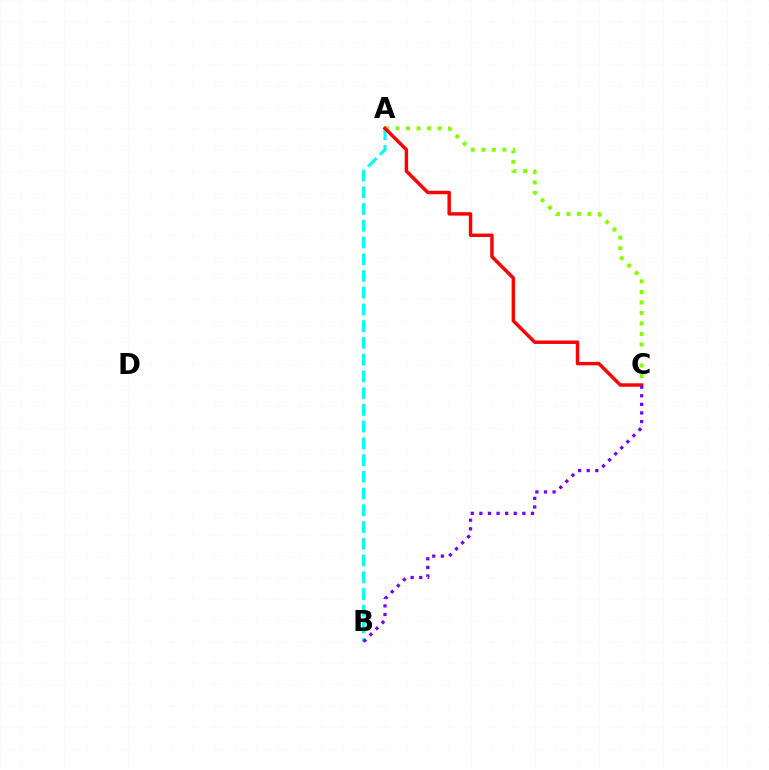{('A', 'B'): [{'color': '#00fff6', 'line_style': 'dashed', 'thickness': 2.27}], ('A', 'C'): [{'color': '#84ff00', 'line_style': 'dotted', 'thickness': 2.86}, {'color': '#ff0000', 'line_style': 'solid', 'thickness': 2.47}], ('B', 'C'): [{'color': '#7200ff', 'line_style': 'dotted', 'thickness': 2.34}]}